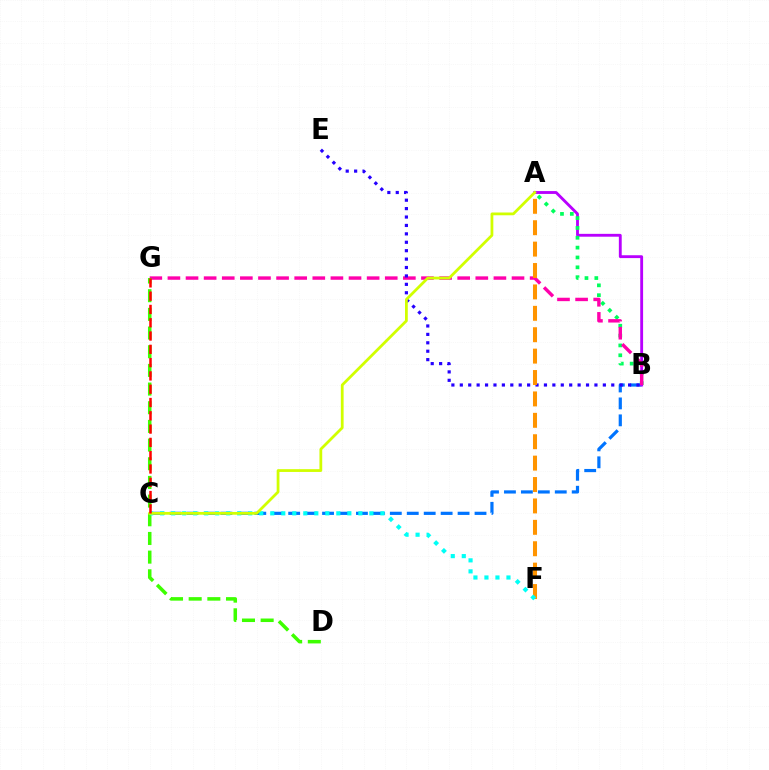{('B', 'C'): [{'color': '#0074ff', 'line_style': 'dashed', 'thickness': 2.3}], ('A', 'B'): [{'color': '#b900ff', 'line_style': 'solid', 'thickness': 2.05}, {'color': '#00ff5c', 'line_style': 'dotted', 'thickness': 2.68}], ('B', 'G'): [{'color': '#ff00ac', 'line_style': 'dashed', 'thickness': 2.46}], ('B', 'E'): [{'color': '#2500ff', 'line_style': 'dotted', 'thickness': 2.29}], ('A', 'F'): [{'color': '#ff9400', 'line_style': 'dashed', 'thickness': 2.91}], ('D', 'G'): [{'color': '#3dff00', 'line_style': 'dashed', 'thickness': 2.54}], ('C', 'F'): [{'color': '#00fff6', 'line_style': 'dotted', 'thickness': 2.99}], ('A', 'C'): [{'color': '#d1ff00', 'line_style': 'solid', 'thickness': 2.0}], ('C', 'G'): [{'color': '#ff0000', 'line_style': 'dashed', 'thickness': 1.81}]}